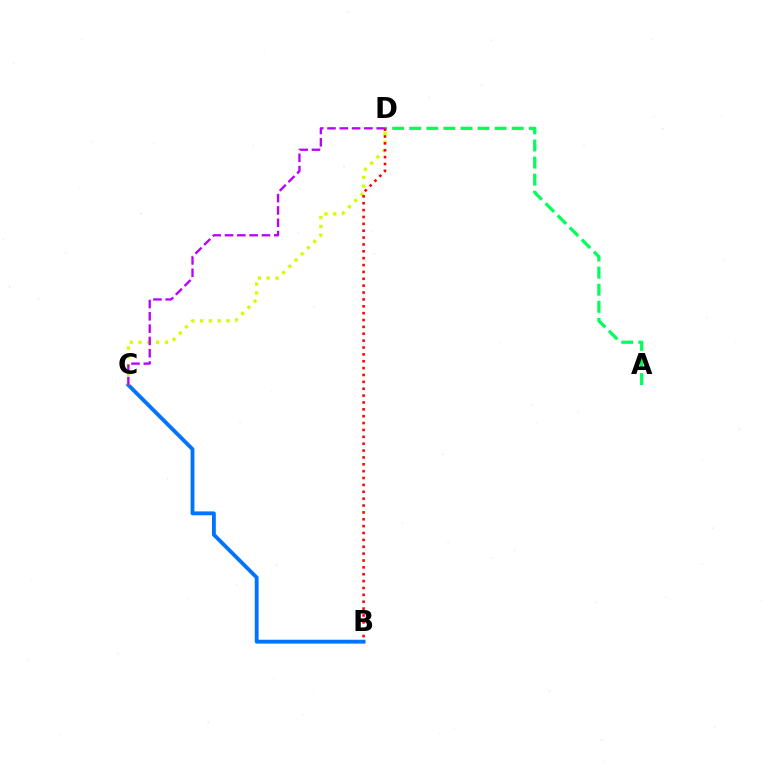{('B', 'C'): [{'color': '#0074ff', 'line_style': 'solid', 'thickness': 2.77}], ('C', 'D'): [{'color': '#d1ff00', 'line_style': 'dotted', 'thickness': 2.39}, {'color': '#b900ff', 'line_style': 'dashed', 'thickness': 1.67}], ('A', 'D'): [{'color': '#00ff5c', 'line_style': 'dashed', 'thickness': 2.32}], ('B', 'D'): [{'color': '#ff0000', 'line_style': 'dotted', 'thickness': 1.87}]}